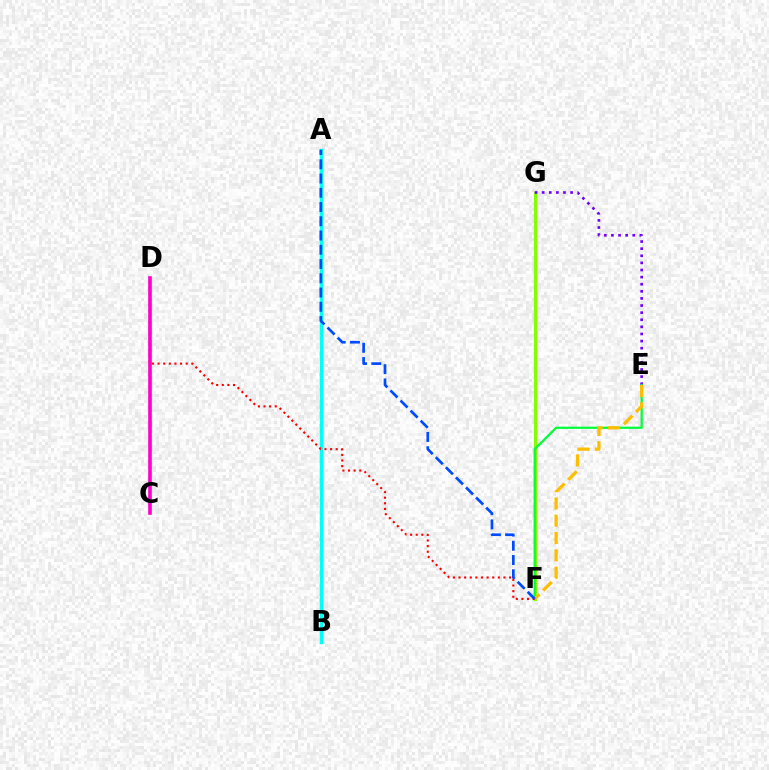{('F', 'G'): [{'color': '#84ff00', 'line_style': 'solid', 'thickness': 2.3}], ('E', 'G'): [{'color': '#7200ff', 'line_style': 'dotted', 'thickness': 1.93}], ('E', 'F'): [{'color': '#00ff39', 'line_style': 'solid', 'thickness': 1.59}, {'color': '#ffbd00', 'line_style': 'dashed', 'thickness': 2.35}], ('A', 'B'): [{'color': '#00fff6', 'line_style': 'solid', 'thickness': 2.46}], ('D', 'F'): [{'color': '#ff0000', 'line_style': 'dotted', 'thickness': 1.53}], ('C', 'D'): [{'color': '#ff00cf', 'line_style': 'solid', 'thickness': 2.62}], ('A', 'F'): [{'color': '#004bff', 'line_style': 'dashed', 'thickness': 1.94}]}